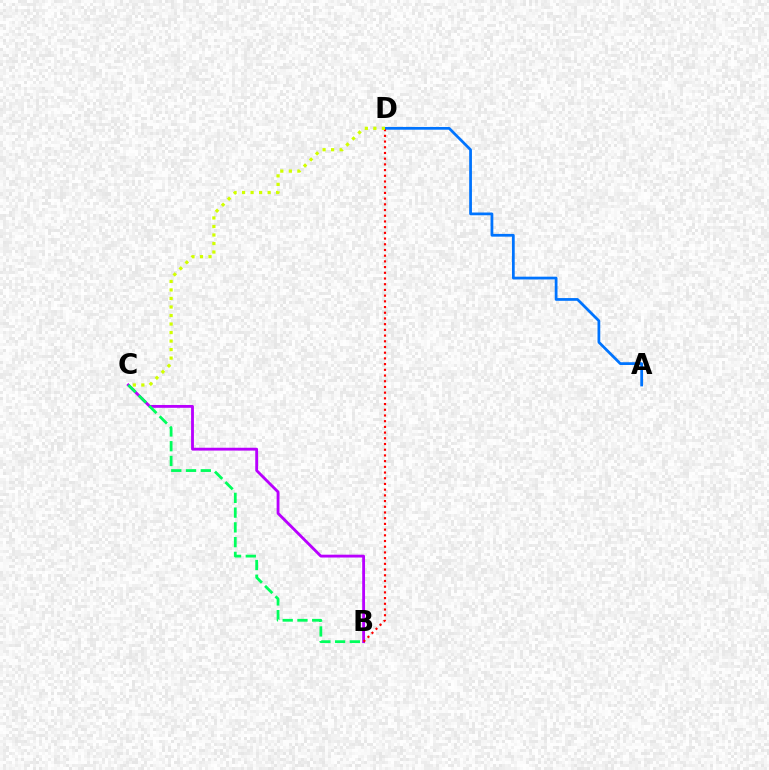{('A', 'D'): [{'color': '#0074ff', 'line_style': 'solid', 'thickness': 1.98}], ('B', 'C'): [{'color': '#b900ff', 'line_style': 'solid', 'thickness': 2.04}, {'color': '#00ff5c', 'line_style': 'dashed', 'thickness': 2.0}], ('B', 'D'): [{'color': '#ff0000', 'line_style': 'dotted', 'thickness': 1.55}], ('C', 'D'): [{'color': '#d1ff00', 'line_style': 'dotted', 'thickness': 2.32}]}